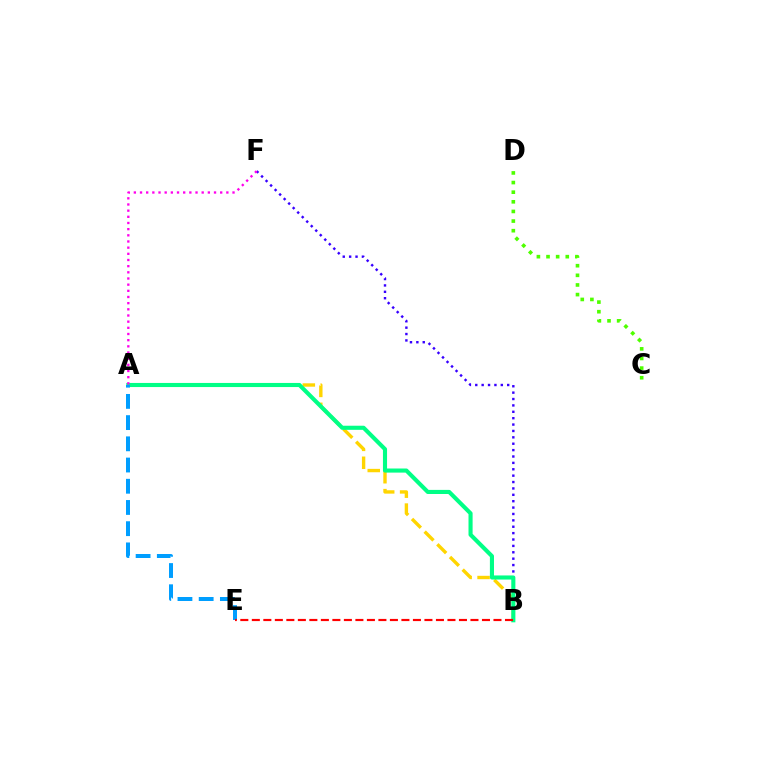{('B', 'F'): [{'color': '#3700ff', 'line_style': 'dotted', 'thickness': 1.73}], ('A', 'B'): [{'color': '#ffd500', 'line_style': 'dashed', 'thickness': 2.43}, {'color': '#00ff86', 'line_style': 'solid', 'thickness': 2.95}], ('A', 'E'): [{'color': '#009eff', 'line_style': 'dashed', 'thickness': 2.88}], ('A', 'F'): [{'color': '#ff00ed', 'line_style': 'dotted', 'thickness': 1.68}], ('C', 'D'): [{'color': '#4fff00', 'line_style': 'dotted', 'thickness': 2.62}], ('B', 'E'): [{'color': '#ff0000', 'line_style': 'dashed', 'thickness': 1.56}]}